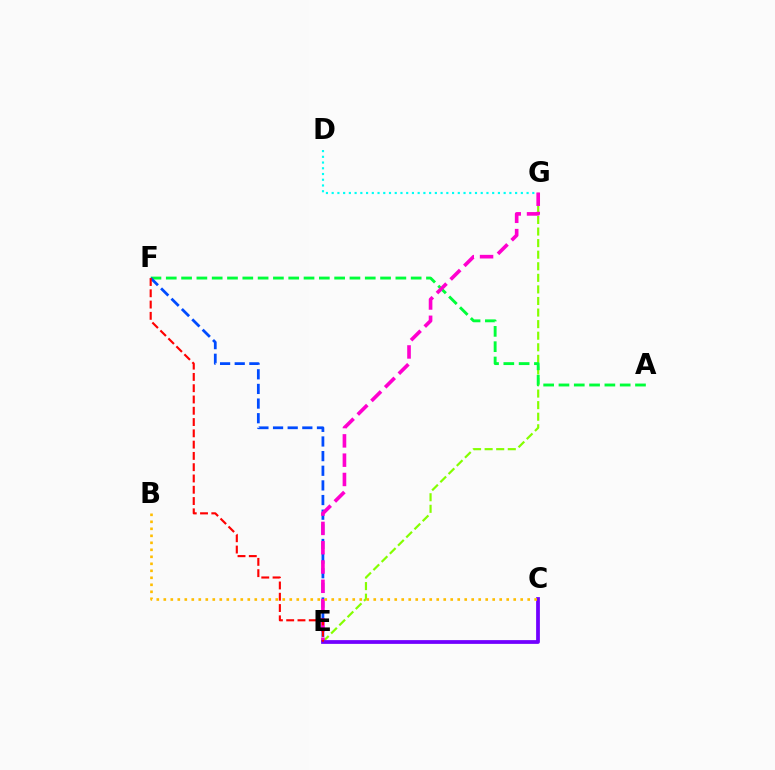{('D', 'G'): [{'color': '#00fff6', 'line_style': 'dotted', 'thickness': 1.56}], ('E', 'G'): [{'color': '#84ff00', 'line_style': 'dashed', 'thickness': 1.57}, {'color': '#ff00cf', 'line_style': 'dashed', 'thickness': 2.62}], ('A', 'F'): [{'color': '#00ff39', 'line_style': 'dashed', 'thickness': 2.08}], ('E', 'F'): [{'color': '#004bff', 'line_style': 'dashed', 'thickness': 1.99}, {'color': '#ff0000', 'line_style': 'dashed', 'thickness': 1.53}], ('C', 'E'): [{'color': '#7200ff', 'line_style': 'solid', 'thickness': 2.7}], ('B', 'C'): [{'color': '#ffbd00', 'line_style': 'dotted', 'thickness': 1.9}]}